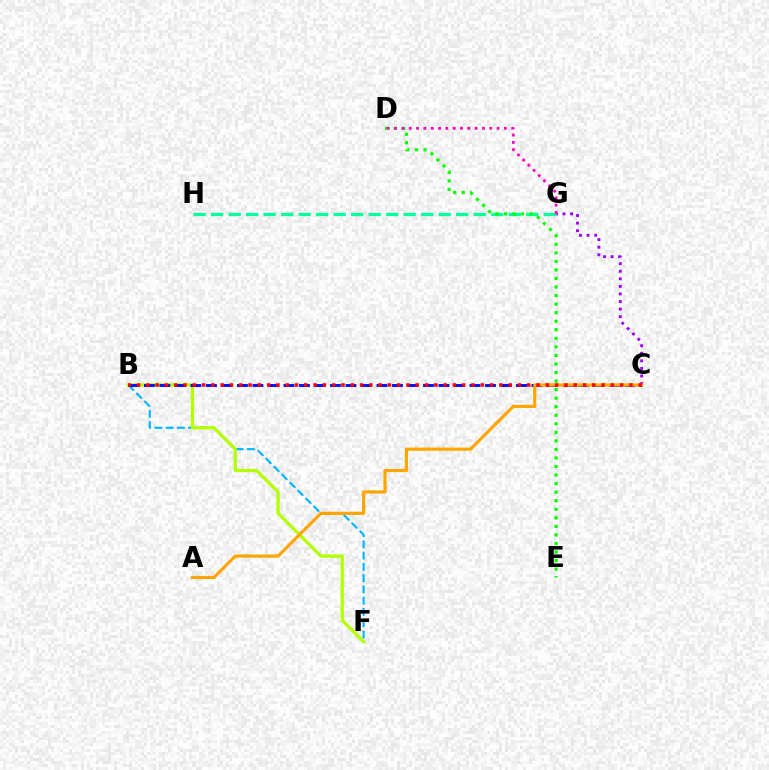{('C', 'G'): [{'color': '#9b00ff', 'line_style': 'dotted', 'thickness': 2.06}], ('B', 'F'): [{'color': '#00b5ff', 'line_style': 'dashed', 'thickness': 1.53}, {'color': '#b3ff00', 'line_style': 'solid', 'thickness': 2.35}], ('G', 'H'): [{'color': '#00ff9d', 'line_style': 'dashed', 'thickness': 2.38}], ('D', 'E'): [{'color': '#08ff00', 'line_style': 'dotted', 'thickness': 2.32}], ('B', 'C'): [{'color': '#0010ff', 'line_style': 'dashed', 'thickness': 2.11}, {'color': '#ff0000', 'line_style': 'dotted', 'thickness': 2.52}], ('A', 'C'): [{'color': '#ffa500', 'line_style': 'solid', 'thickness': 2.28}], ('D', 'G'): [{'color': '#ff00bd', 'line_style': 'dotted', 'thickness': 1.99}]}